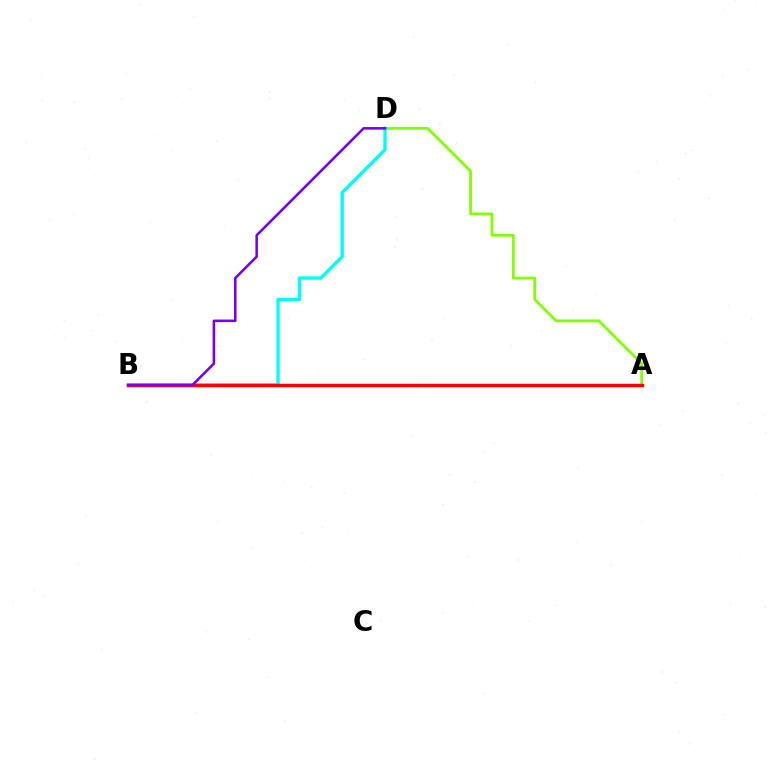{('A', 'D'): [{'color': '#84ff00', 'line_style': 'solid', 'thickness': 2.01}], ('B', 'D'): [{'color': '#00fff6', 'line_style': 'solid', 'thickness': 2.41}, {'color': '#7200ff', 'line_style': 'solid', 'thickness': 1.84}], ('A', 'B'): [{'color': '#ff0000', 'line_style': 'solid', 'thickness': 2.49}]}